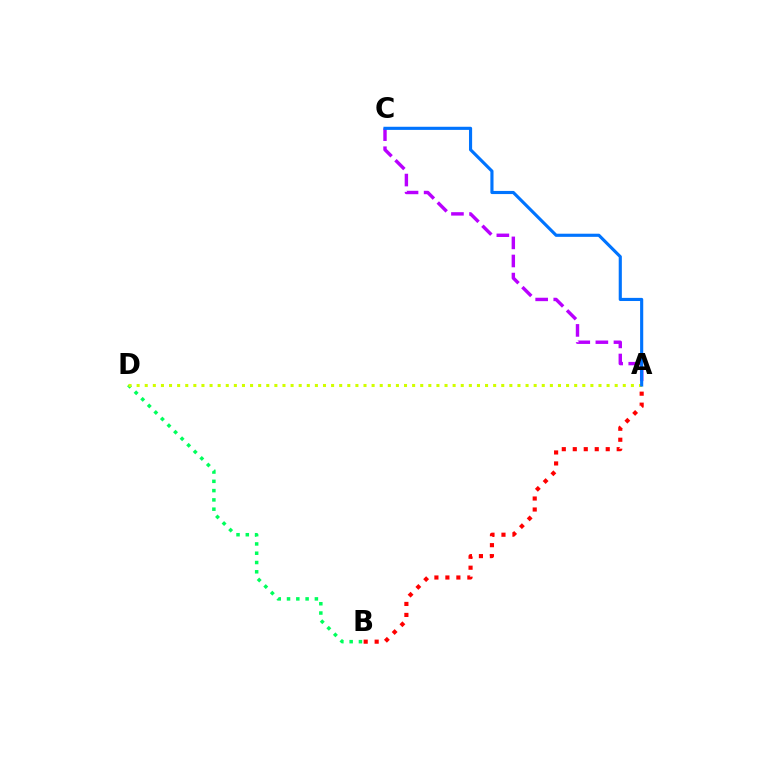{('B', 'D'): [{'color': '#00ff5c', 'line_style': 'dotted', 'thickness': 2.52}], ('A', 'C'): [{'color': '#b900ff', 'line_style': 'dashed', 'thickness': 2.46}, {'color': '#0074ff', 'line_style': 'solid', 'thickness': 2.26}], ('A', 'B'): [{'color': '#ff0000', 'line_style': 'dotted', 'thickness': 2.98}], ('A', 'D'): [{'color': '#d1ff00', 'line_style': 'dotted', 'thickness': 2.2}]}